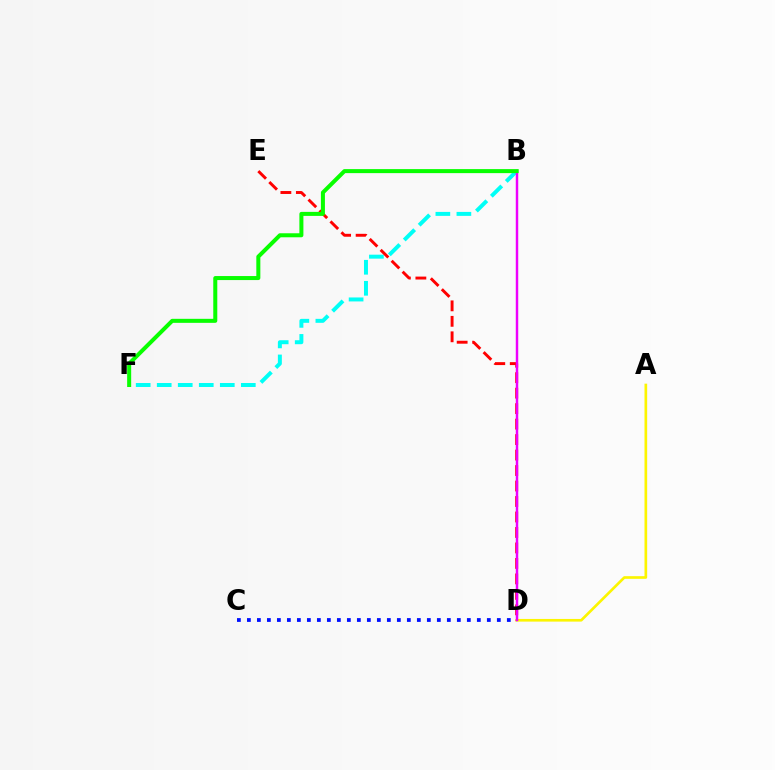{('A', 'D'): [{'color': '#fcf500', 'line_style': 'solid', 'thickness': 1.92}], ('C', 'D'): [{'color': '#0010ff', 'line_style': 'dotted', 'thickness': 2.72}], ('B', 'F'): [{'color': '#00fff6', 'line_style': 'dashed', 'thickness': 2.86}, {'color': '#08ff00', 'line_style': 'solid', 'thickness': 2.89}], ('D', 'E'): [{'color': '#ff0000', 'line_style': 'dashed', 'thickness': 2.1}], ('B', 'D'): [{'color': '#ee00ff', 'line_style': 'solid', 'thickness': 1.77}]}